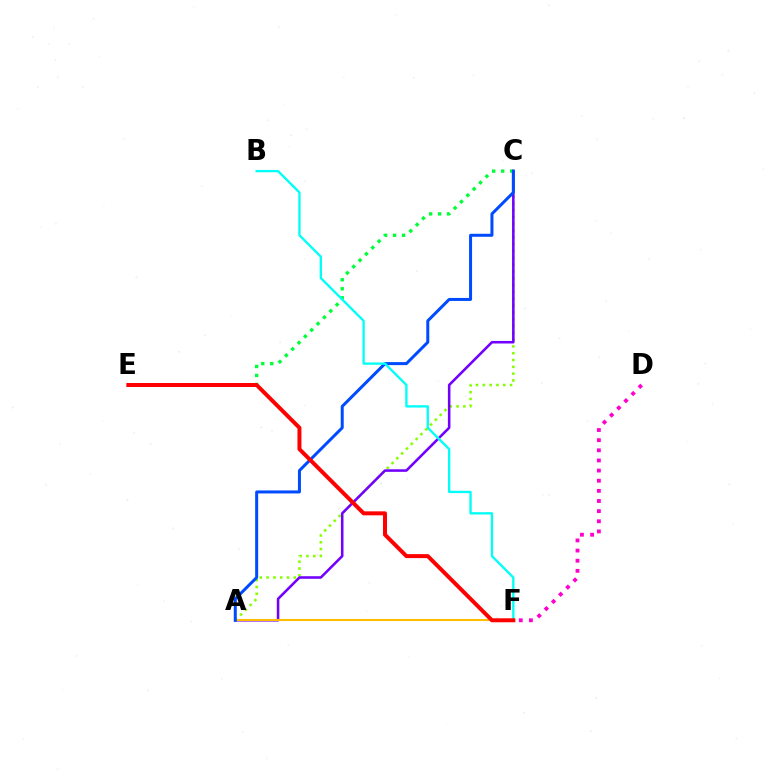{('A', 'C'): [{'color': '#84ff00', 'line_style': 'dotted', 'thickness': 1.85}, {'color': '#7200ff', 'line_style': 'solid', 'thickness': 1.84}, {'color': '#004bff', 'line_style': 'solid', 'thickness': 2.16}], ('C', 'E'): [{'color': '#00ff39', 'line_style': 'dotted', 'thickness': 2.44}], ('D', 'F'): [{'color': '#ff00cf', 'line_style': 'dotted', 'thickness': 2.75}], ('A', 'F'): [{'color': '#ffbd00', 'line_style': 'solid', 'thickness': 1.5}], ('B', 'F'): [{'color': '#00fff6', 'line_style': 'solid', 'thickness': 1.68}], ('E', 'F'): [{'color': '#ff0000', 'line_style': 'solid', 'thickness': 2.86}]}